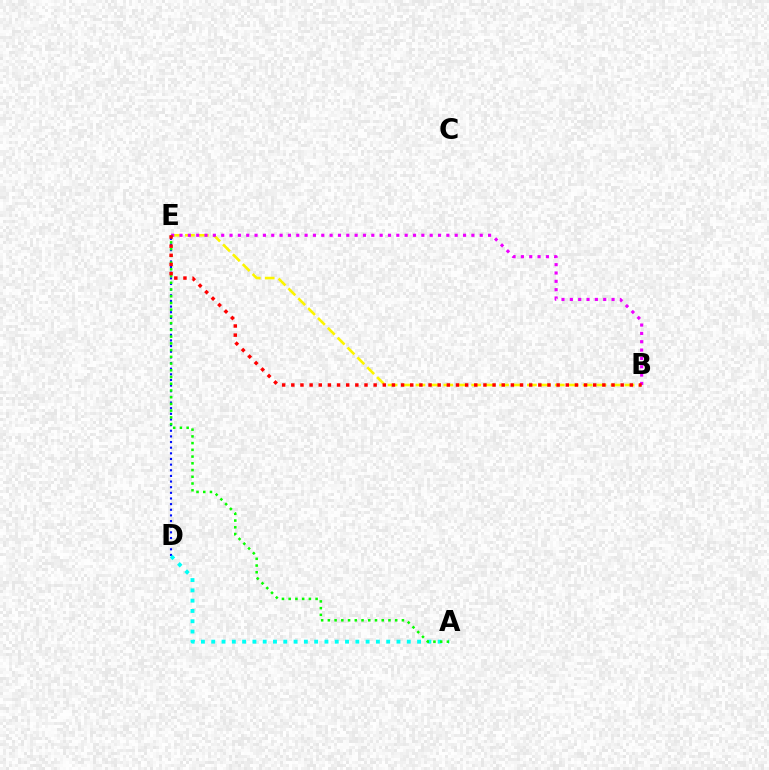{('B', 'E'): [{'color': '#fcf500', 'line_style': 'dashed', 'thickness': 1.89}, {'color': '#ee00ff', 'line_style': 'dotted', 'thickness': 2.27}, {'color': '#ff0000', 'line_style': 'dotted', 'thickness': 2.49}], ('D', 'E'): [{'color': '#0010ff', 'line_style': 'dotted', 'thickness': 1.53}], ('A', 'D'): [{'color': '#00fff6', 'line_style': 'dotted', 'thickness': 2.8}], ('A', 'E'): [{'color': '#08ff00', 'line_style': 'dotted', 'thickness': 1.83}]}